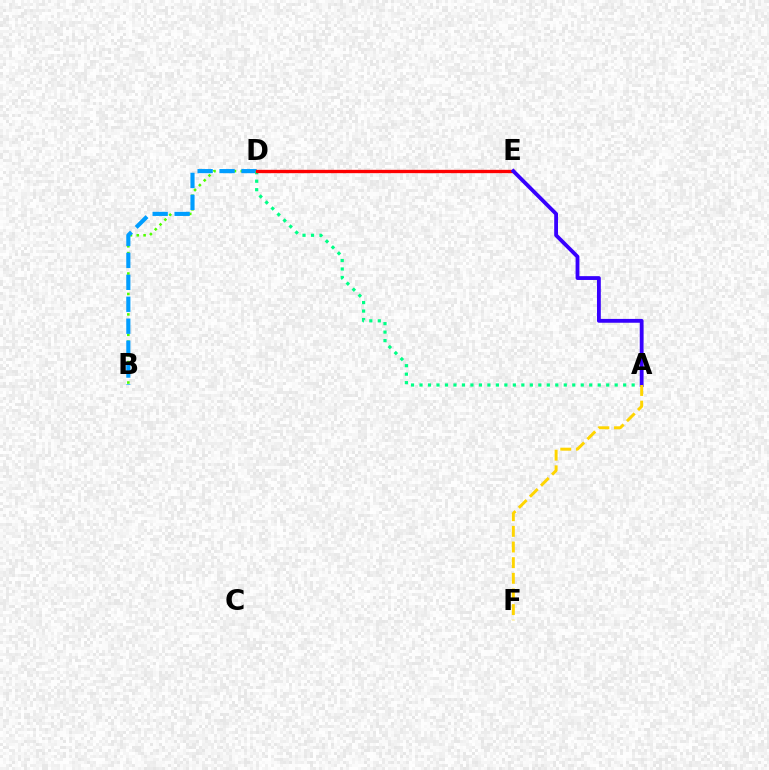{('B', 'D'): [{'color': '#4fff00', 'line_style': 'dotted', 'thickness': 1.85}, {'color': '#009eff', 'line_style': 'dashed', 'thickness': 2.98}], ('D', 'E'): [{'color': '#ff00ed', 'line_style': 'solid', 'thickness': 1.81}, {'color': '#ff0000', 'line_style': 'solid', 'thickness': 2.41}], ('A', 'D'): [{'color': '#00ff86', 'line_style': 'dotted', 'thickness': 2.31}], ('A', 'E'): [{'color': '#3700ff', 'line_style': 'solid', 'thickness': 2.75}], ('A', 'F'): [{'color': '#ffd500', 'line_style': 'dashed', 'thickness': 2.13}]}